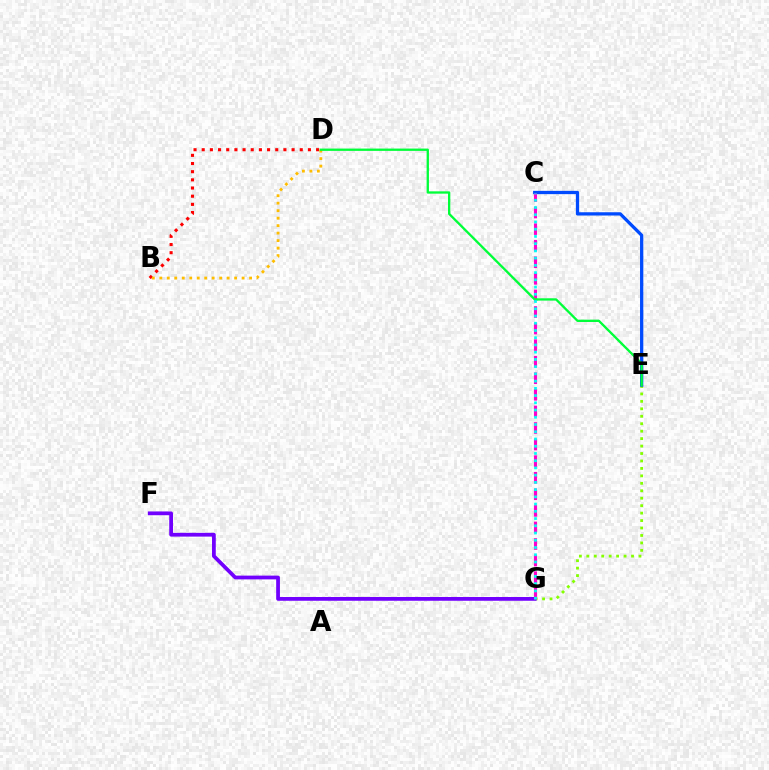{('B', 'D'): [{'color': '#ff0000', 'line_style': 'dotted', 'thickness': 2.22}, {'color': '#ffbd00', 'line_style': 'dotted', 'thickness': 2.03}], ('E', 'G'): [{'color': '#84ff00', 'line_style': 'dotted', 'thickness': 2.02}], ('F', 'G'): [{'color': '#7200ff', 'line_style': 'solid', 'thickness': 2.71}], ('C', 'E'): [{'color': '#004bff', 'line_style': 'solid', 'thickness': 2.36}], ('C', 'G'): [{'color': '#ff00cf', 'line_style': 'dashed', 'thickness': 2.25}, {'color': '#00fff6', 'line_style': 'dotted', 'thickness': 1.97}], ('D', 'E'): [{'color': '#00ff39', 'line_style': 'solid', 'thickness': 1.67}]}